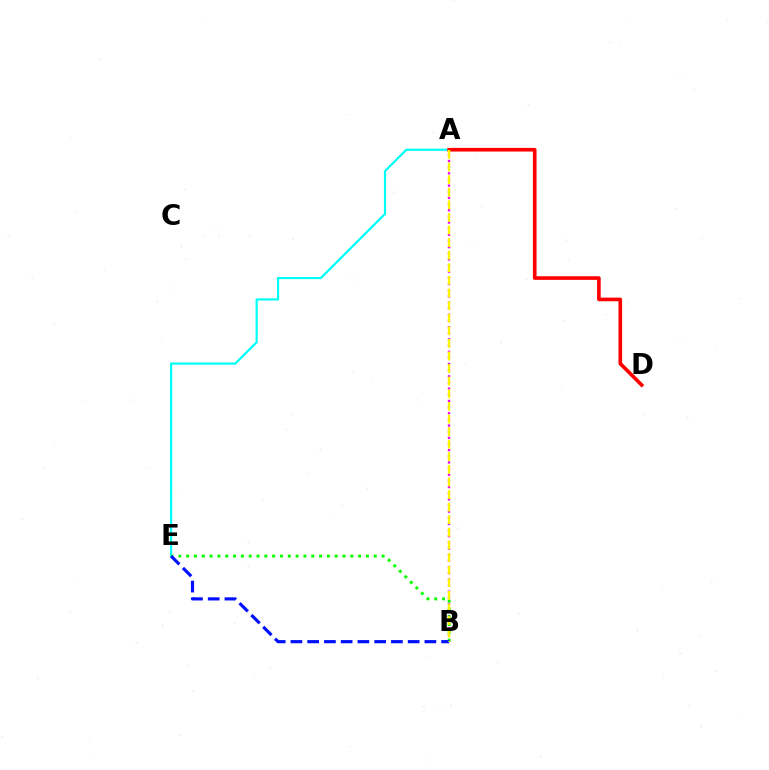{('A', 'E'): [{'color': '#00fff6', 'line_style': 'solid', 'thickness': 1.58}], ('A', 'D'): [{'color': '#ff0000', 'line_style': 'solid', 'thickness': 2.62}], ('A', 'B'): [{'color': '#ee00ff', 'line_style': 'dotted', 'thickness': 1.67}, {'color': '#fcf500', 'line_style': 'dashed', 'thickness': 1.71}], ('B', 'E'): [{'color': '#08ff00', 'line_style': 'dotted', 'thickness': 2.12}, {'color': '#0010ff', 'line_style': 'dashed', 'thickness': 2.27}]}